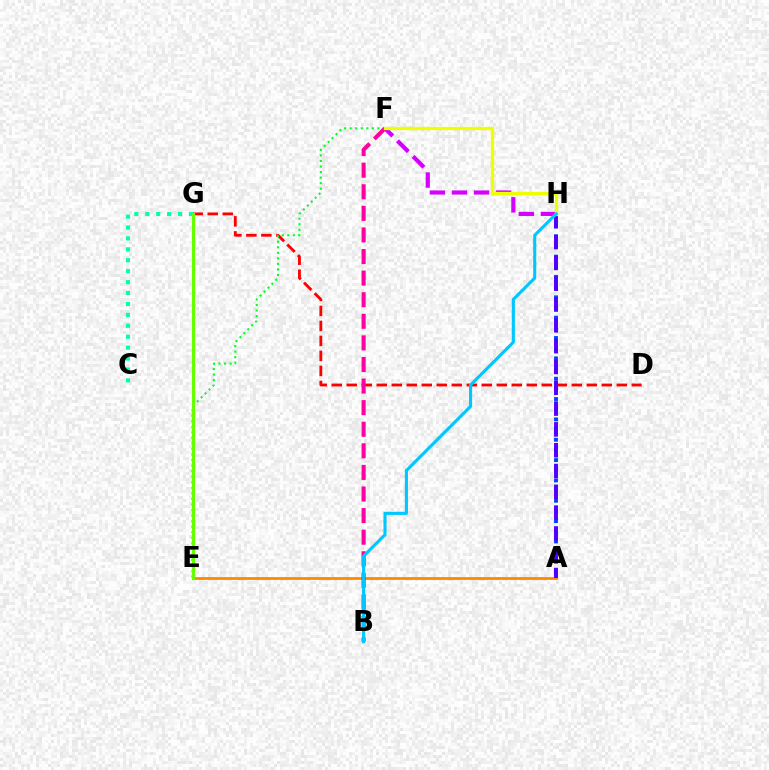{('A', 'H'): [{'color': '#003fff', 'line_style': 'dotted', 'thickness': 2.76}, {'color': '#4f00ff', 'line_style': 'dashed', 'thickness': 2.83}], ('D', 'G'): [{'color': '#ff0000', 'line_style': 'dashed', 'thickness': 2.04}], ('F', 'H'): [{'color': '#d600ff', 'line_style': 'dashed', 'thickness': 3.0}, {'color': '#eeff00', 'line_style': 'solid', 'thickness': 2.36}], ('E', 'F'): [{'color': '#00ff27', 'line_style': 'dotted', 'thickness': 1.51}], ('A', 'E'): [{'color': '#ff8800', 'line_style': 'solid', 'thickness': 2.0}], ('C', 'G'): [{'color': '#00ffaf', 'line_style': 'dotted', 'thickness': 2.97}], ('B', 'F'): [{'color': '#ff00a0', 'line_style': 'dashed', 'thickness': 2.93}], ('E', 'G'): [{'color': '#66ff00', 'line_style': 'solid', 'thickness': 2.26}], ('B', 'H'): [{'color': '#00c7ff', 'line_style': 'solid', 'thickness': 2.24}]}